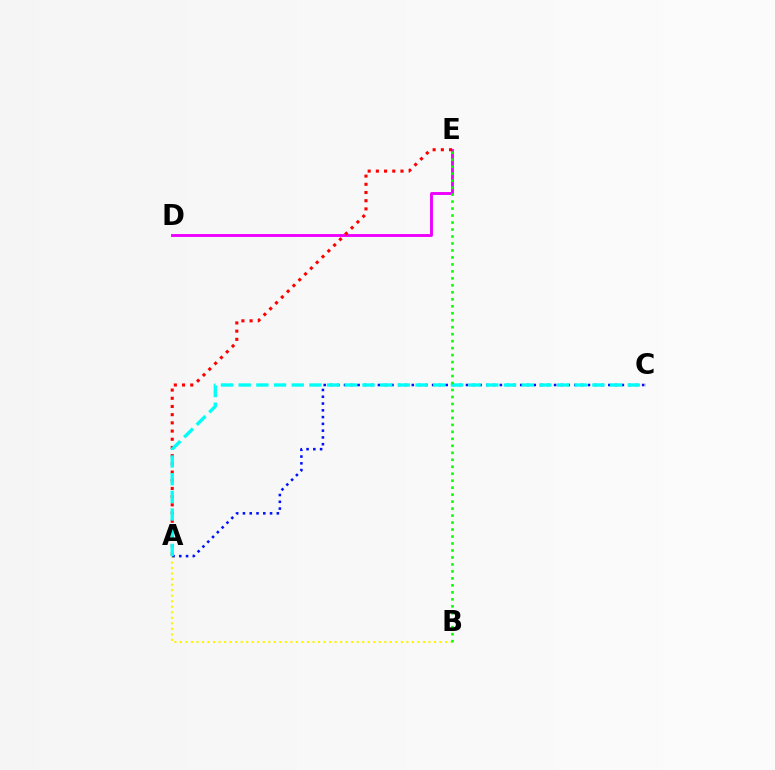{('D', 'E'): [{'color': '#ee00ff', 'line_style': 'solid', 'thickness': 2.09}], ('A', 'B'): [{'color': '#fcf500', 'line_style': 'dotted', 'thickness': 1.5}], ('A', 'E'): [{'color': '#ff0000', 'line_style': 'dotted', 'thickness': 2.23}], ('A', 'C'): [{'color': '#0010ff', 'line_style': 'dotted', 'thickness': 1.84}, {'color': '#00fff6', 'line_style': 'dashed', 'thickness': 2.4}], ('B', 'E'): [{'color': '#08ff00', 'line_style': 'dotted', 'thickness': 1.9}]}